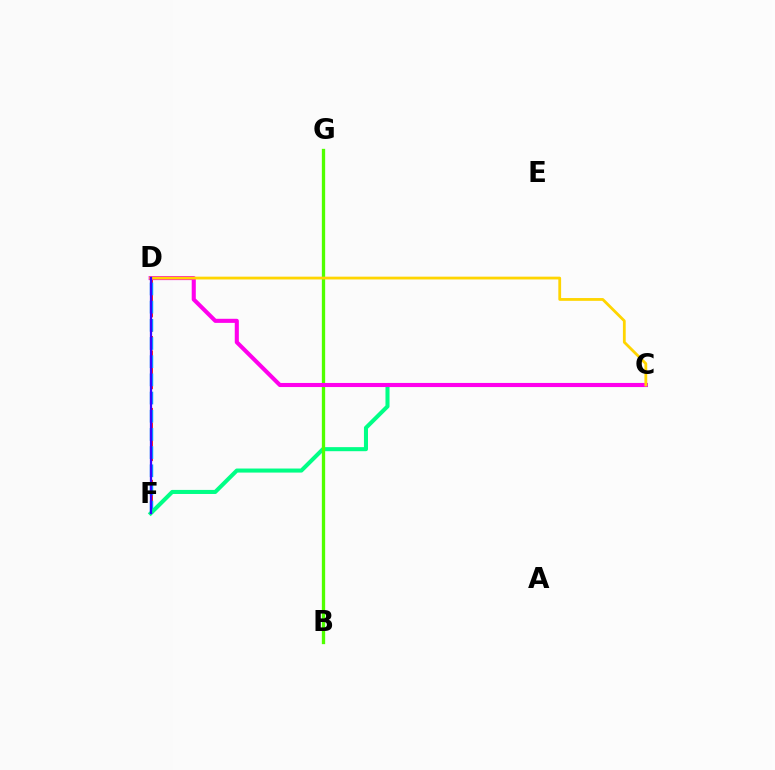{('D', 'F'): [{'color': '#ff0000', 'line_style': 'dashed', 'thickness': 1.95}, {'color': '#009eff', 'line_style': 'dashed', 'thickness': 2.47}, {'color': '#3700ff', 'line_style': 'solid', 'thickness': 1.62}], ('C', 'F'): [{'color': '#00ff86', 'line_style': 'solid', 'thickness': 2.92}], ('B', 'G'): [{'color': '#4fff00', 'line_style': 'solid', 'thickness': 2.38}], ('C', 'D'): [{'color': '#ff00ed', 'line_style': 'solid', 'thickness': 2.94}, {'color': '#ffd500', 'line_style': 'solid', 'thickness': 2.01}]}